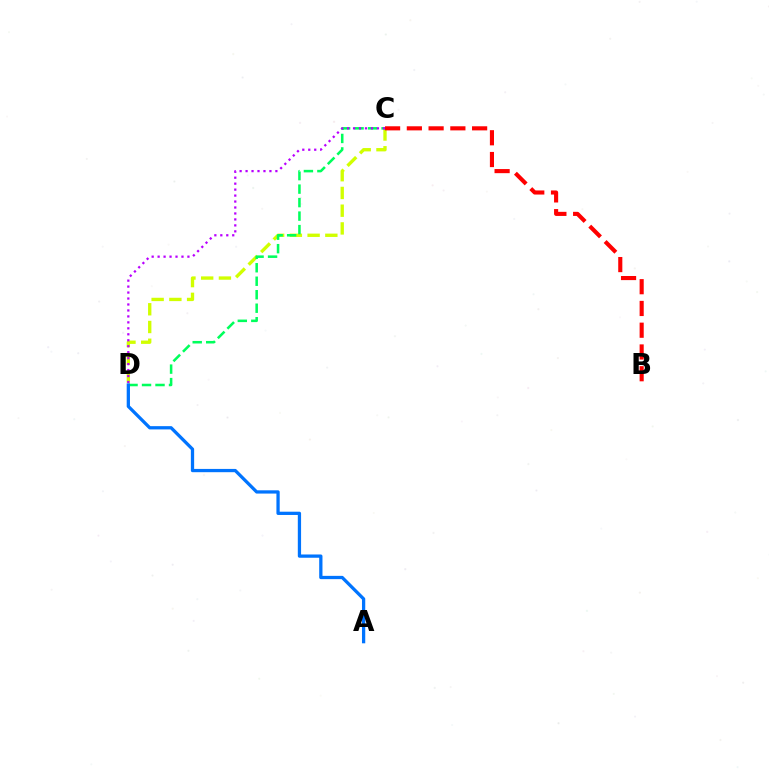{('C', 'D'): [{'color': '#d1ff00', 'line_style': 'dashed', 'thickness': 2.41}, {'color': '#00ff5c', 'line_style': 'dashed', 'thickness': 1.83}, {'color': '#b900ff', 'line_style': 'dotted', 'thickness': 1.62}], ('A', 'D'): [{'color': '#0074ff', 'line_style': 'solid', 'thickness': 2.35}], ('B', 'C'): [{'color': '#ff0000', 'line_style': 'dashed', 'thickness': 2.96}]}